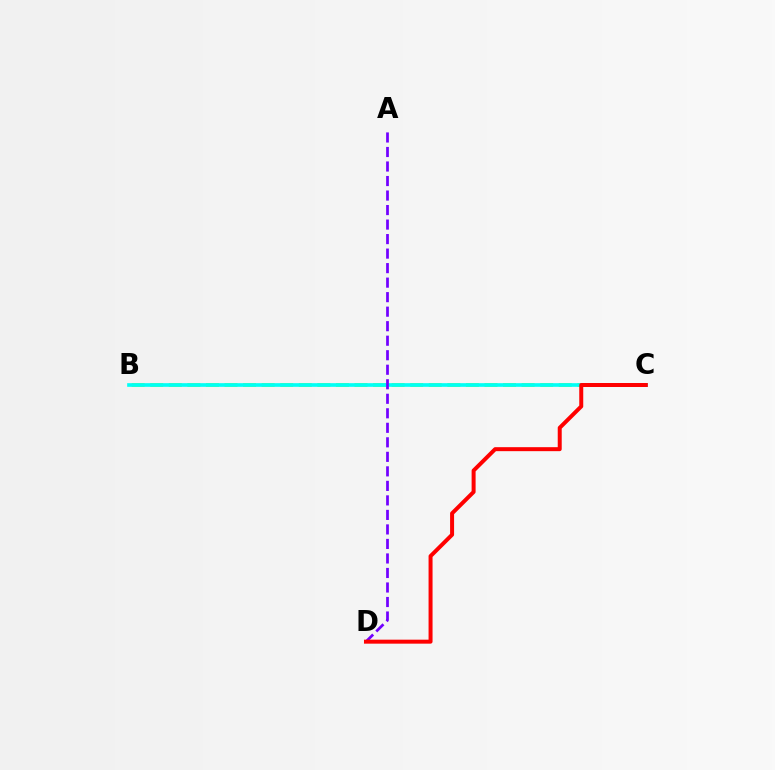{('B', 'C'): [{'color': '#84ff00', 'line_style': 'dashed', 'thickness': 2.52}, {'color': '#00fff6', 'line_style': 'solid', 'thickness': 2.63}], ('A', 'D'): [{'color': '#7200ff', 'line_style': 'dashed', 'thickness': 1.97}], ('C', 'D'): [{'color': '#ff0000', 'line_style': 'solid', 'thickness': 2.87}]}